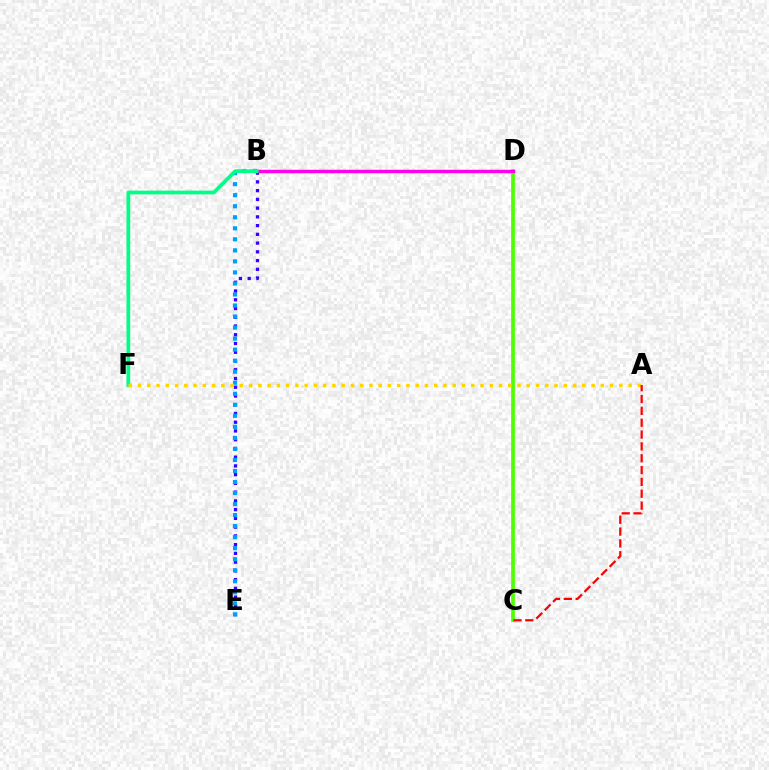{('B', 'E'): [{'color': '#3700ff', 'line_style': 'dotted', 'thickness': 2.38}, {'color': '#009eff', 'line_style': 'dotted', 'thickness': 3.0}], ('C', 'D'): [{'color': '#4fff00', 'line_style': 'solid', 'thickness': 2.65}], ('B', 'D'): [{'color': '#ff00ed', 'line_style': 'solid', 'thickness': 2.48}], ('B', 'F'): [{'color': '#00ff86', 'line_style': 'solid', 'thickness': 2.68}], ('A', 'F'): [{'color': '#ffd500', 'line_style': 'dotted', 'thickness': 2.51}], ('A', 'C'): [{'color': '#ff0000', 'line_style': 'dashed', 'thickness': 1.61}]}